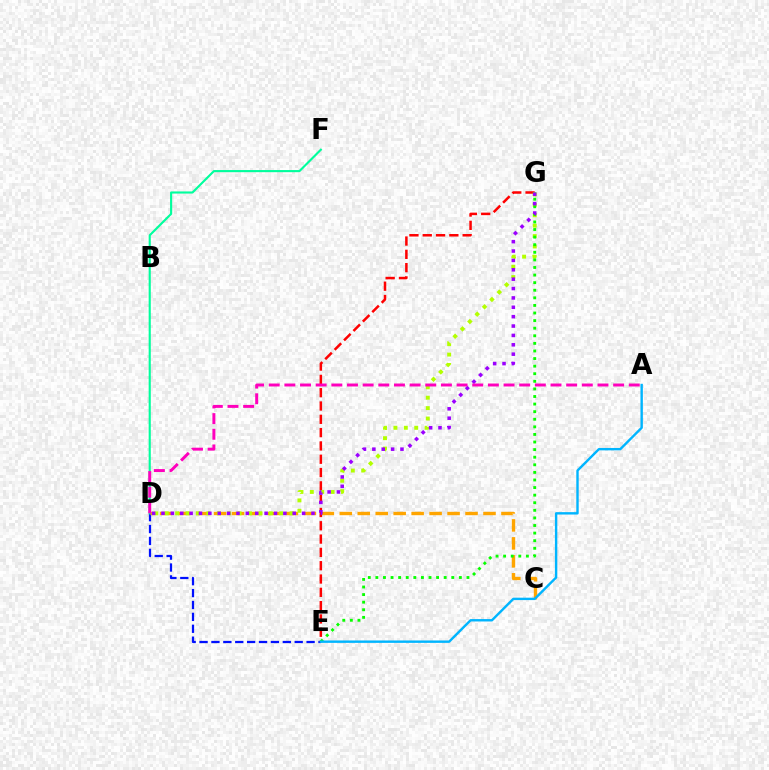{('D', 'E'): [{'color': '#0010ff', 'line_style': 'dashed', 'thickness': 1.62}], ('D', 'F'): [{'color': '#00ff9d', 'line_style': 'solid', 'thickness': 1.53}], ('C', 'D'): [{'color': '#ffa500', 'line_style': 'dashed', 'thickness': 2.44}], ('E', 'G'): [{'color': '#ff0000', 'line_style': 'dashed', 'thickness': 1.81}, {'color': '#08ff00', 'line_style': 'dotted', 'thickness': 2.06}], ('D', 'G'): [{'color': '#b3ff00', 'line_style': 'dotted', 'thickness': 2.83}, {'color': '#9b00ff', 'line_style': 'dotted', 'thickness': 2.55}], ('A', 'D'): [{'color': '#ff00bd', 'line_style': 'dashed', 'thickness': 2.13}], ('A', 'E'): [{'color': '#00b5ff', 'line_style': 'solid', 'thickness': 1.73}]}